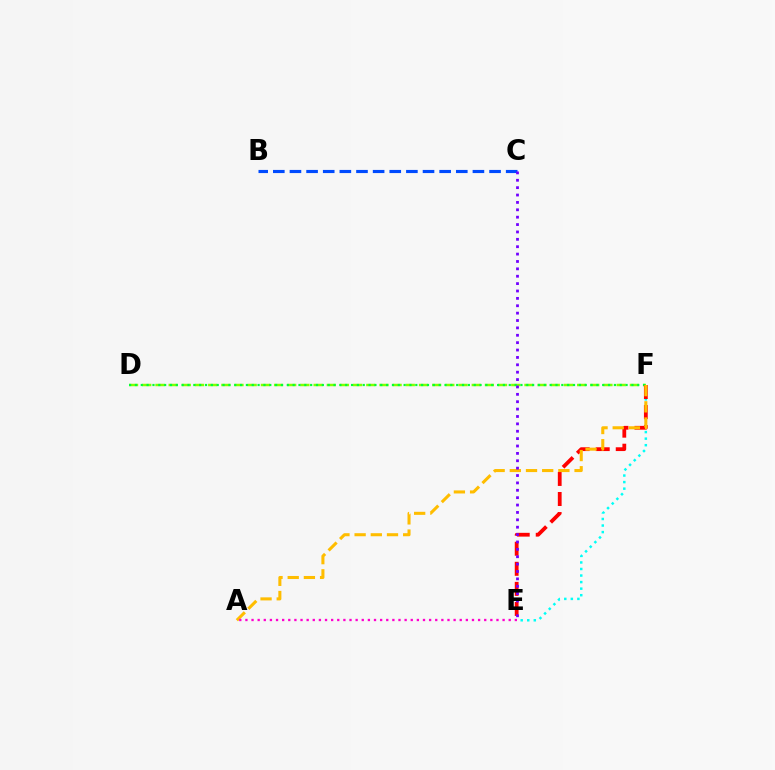{('E', 'F'): [{'color': '#00fff6', 'line_style': 'dotted', 'thickness': 1.78}, {'color': '#ff0000', 'line_style': 'dashed', 'thickness': 2.73}], ('D', 'F'): [{'color': '#84ff00', 'line_style': 'dashed', 'thickness': 1.79}, {'color': '#00ff39', 'line_style': 'dotted', 'thickness': 1.59}], ('B', 'C'): [{'color': '#004bff', 'line_style': 'dashed', 'thickness': 2.26}], ('A', 'F'): [{'color': '#ffbd00', 'line_style': 'dashed', 'thickness': 2.2}], ('C', 'E'): [{'color': '#7200ff', 'line_style': 'dotted', 'thickness': 2.01}], ('A', 'E'): [{'color': '#ff00cf', 'line_style': 'dotted', 'thickness': 1.66}]}